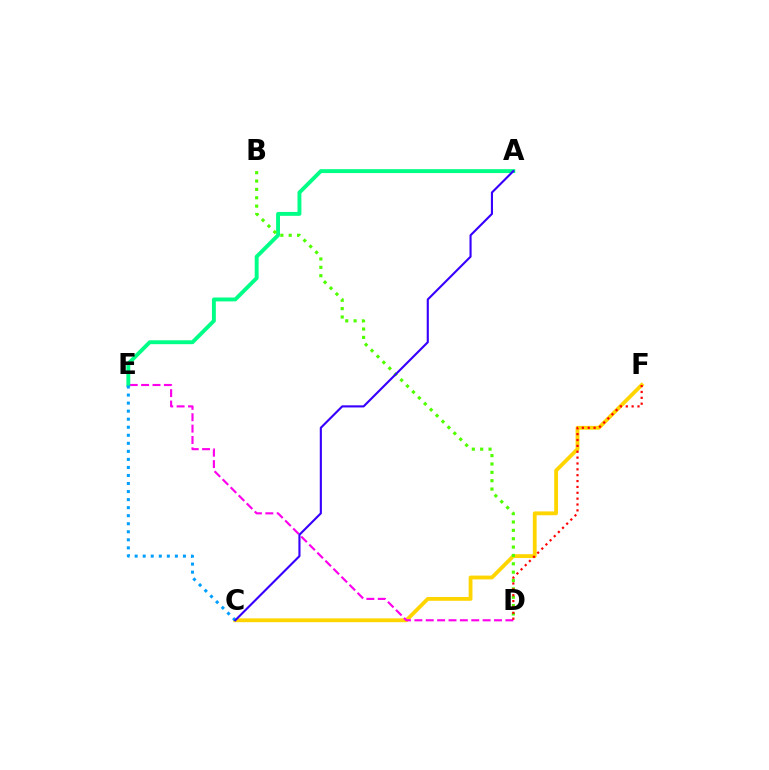{('C', 'F'): [{'color': '#ffd500', 'line_style': 'solid', 'thickness': 2.75}], ('D', 'E'): [{'color': '#ff00ed', 'line_style': 'dashed', 'thickness': 1.55}], ('A', 'E'): [{'color': '#00ff86', 'line_style': 'solid', 'thickness': 2.81}], ('B', 'D'): [{'color': '#4fff00', 'line_style': 'dotted', 'thickness': 2.27}], ('C', 'E'): [{'color': '#009eff', 'line_style': 'dotted', 'thickness': 2.18}], ('A', 'C'): [{'color': '#3700ff', 'line_style': 'solid', 'thickness': 1.53}], ('D', 'F'): [{'color': '#ff0000', 'line_style': 'dotted', 'thickness': 1.59}]}